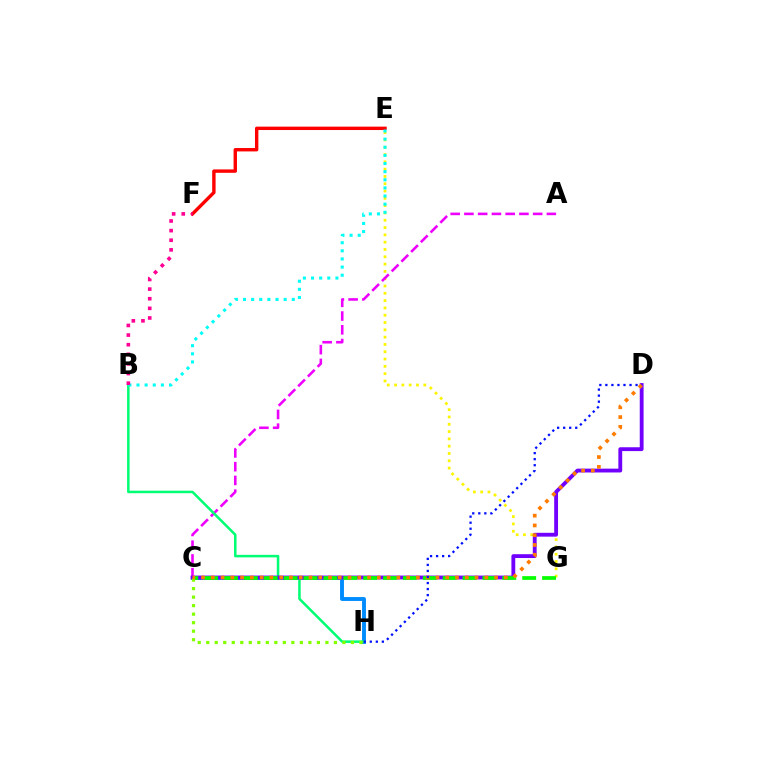{('E', 'G'): [{'color': '#fcf500', 'line_style': 'dotted', 'thickness': 1.98}], ('A', 'C'): [{'color': '#ee00ff', 'line_style': 'dashed', 'thickness': 1.87}], ('E', 'F'): [{'color': '#ff0000', 'line_style': 'solid', 'thickness': 2.44}], ('C', 'H'): [{'color': '#008cff', 'line_style': 'solid', 'thickness': 2.81}, {'color': '#84ff00', 'line_style': 'dotted', 'thickness': 2.31}], ('B', 'H'): [{'color': '#00ff74', 'line_style': 'solid', 'thickness': 1.82}], ('B', 'E'): [{'color': '#00fff6', 'line_style': 'dotted', 'thickness': 2.21}], ('C', 'D'): [{'color': '#7200ff', 'line_style': 'solid', 'thickness': 2.76}, {'color': '#ff7c00', 'line_style': 'dotted', 'thickness': 2.65}], ('C', 'G'): [{'color': '#08ff00', 'line_style': 'dashed', 'thickness': 2.7}], ('B', 'F'): [{'color': '#ff0094', 'line_style': 'dotted', 'thickness': 2.61}], ('D', 'H'): [{'color': '#0010ff', 'line_style': 'dotted', 'thickness': 1.64}]}